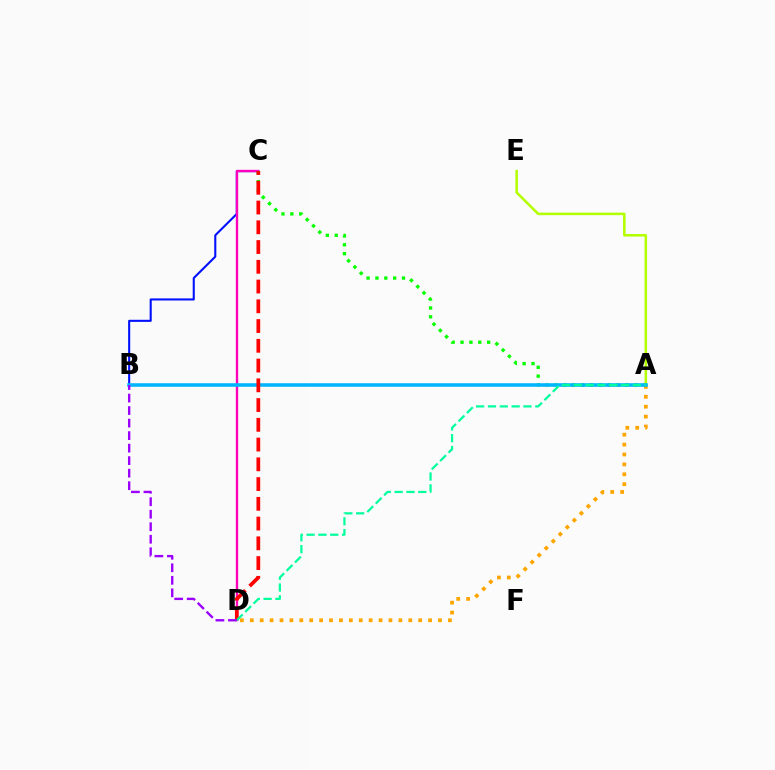{('A', 'E'): [{'color': '#b3ff00', 'line_style': 'solid', 'thickness': 1.83}], ('B', 'C'): [{'color': '#0010ff', 'line_style': 'solid', 'thickness': 1.51}], ('C', 'D'): [{'color': '#ff00bd', 'line_style': 'solid', 'thickness': 1.69}, {'color': '#ff0000', 'line_style': 'dashed', 'thickness': 2.68}], ('A', 'C'): [{'color': '#08ff00', 'line_style': 'dotted', 'thickness': 2.41}], ('A', 'D'): [{'color': '#ffa500', 'line_style': 'dotted', 'thickness': 2.69}, {'color': '#00ff9d', 'line_style': 'dashed', 'thickness': 1.61}], ('A', 'B'): [{'color': '#00b5ff', 'line_style': 'solid', 'thickness': 2.56}], ('B', 'D'): [{'color': '#9b00ff', 'line_style': 'dashed', 'thickness': 1.7}]}